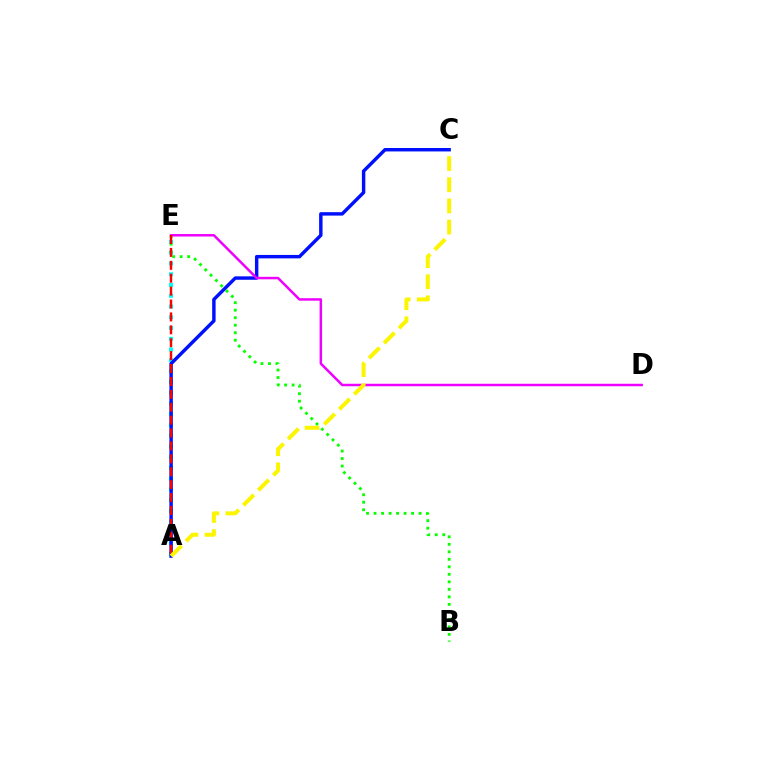{('A', 'E'): [{'color': '#00fff6', 'line_style': 'dotted', 'thickness': 2.92}, {'color': '#ff0000', 'line_style': 'dashed', 'thickness': 1.75}], ('A', 'C'): [{'color': '#0010ff', 'line_style': 'solid', 'thickness': 2.47}, {'color': '#fcf500', 'line_style': 'dashed', 'thickness': 2.88}], ('B', 'E'): [{'color': '#08ff00', 'line_style': 'dotted', 'thickness': 2.04}], ('D', 'E'): [{'color': '#ee00ff', 'line_style': 'solid', 'thickness': 1.79}]}